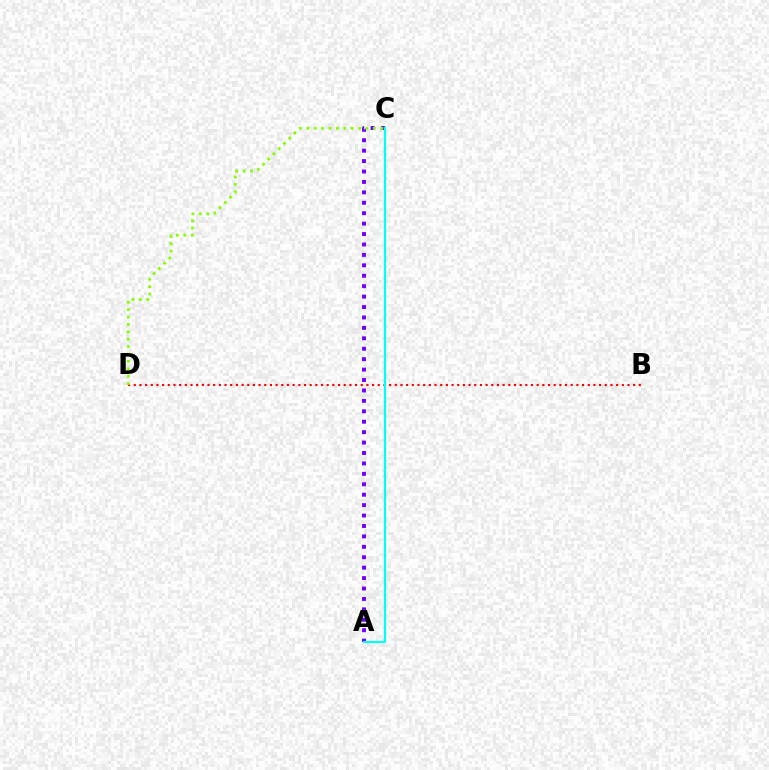{('A', 'C'): [{'color': '#7200ff', 'line_style': 'dotted', 'thickness': 2.83}, {'color': '#00fff6', 'line_style': 'solid', 'thickness': 1.56}], ('B', 'D'): [{'color': '#ff0000', 'line_style': 'dotted', 'thickness': 1.54}], ('C', 'D'): [{'color': '#84ff00', 'line_style': 'dotted', 'thickness': 2.01}]}